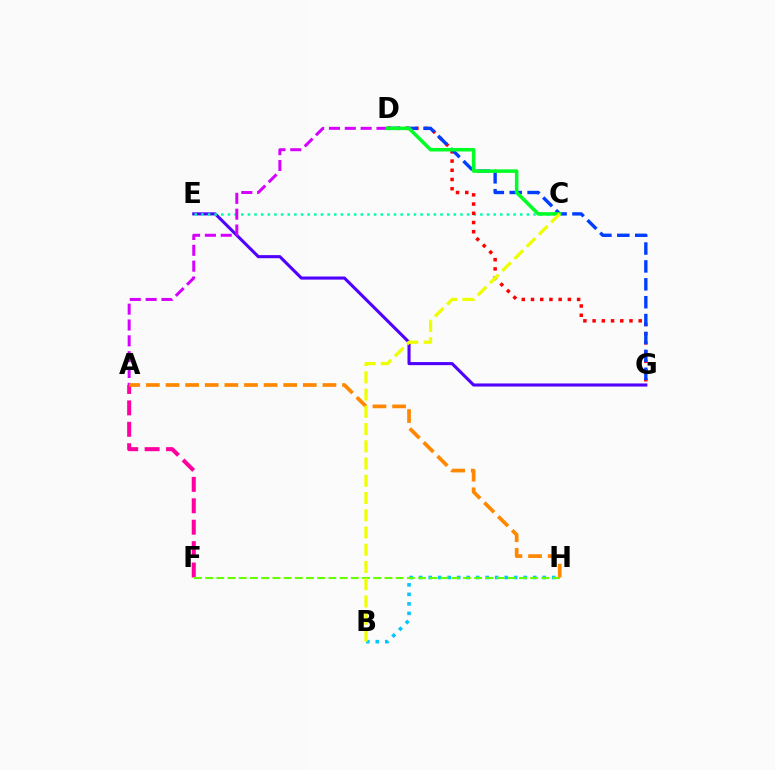{('A', 'F'): [{'color': '#ff00a0', 'line_style': 'dashed', 'thickness': 2.91}], ('B', 'H'): [{'color': '#00c7ff', 'line_style': 'dotted', 'thickness': 2.58}], ('E', 'G'): [{'color': '#4f00ff', 'line_style': 'solid', 'thickness': 2.22}], ('C', 'E'): [{'color': '#00ffaf', 'line_style': 'dotted', 'thickness': 1.8}], ('A', 'D'): [{'color': '#d600ff', 'line_style': 'dashed', 'thickness': 2.15}], ('F', 'H'): [{'color': '#66ff00', 'line_style': 'dashed', 'thickness': 1.52}], ('D', 'G'): [{'color': '#ff0000', 'line_style': 'dotted', 'thickness': 2.51}, {'color': '#003fff', 'line_style': 'dashed', 'thickness': 2.43}], ('A', 'H'): [{'color': '#ff8800', 'line_style': 'dashed', 'thickness': 2.66}], ('C', 'D'): [{'color': '#00ff27', 'line_style': 'solid', 'thickness': 2.54}], ('B', 'C'): [{'color': '#eeff00', 'line_style': 'dashed', 'thickness': 2.34}]}